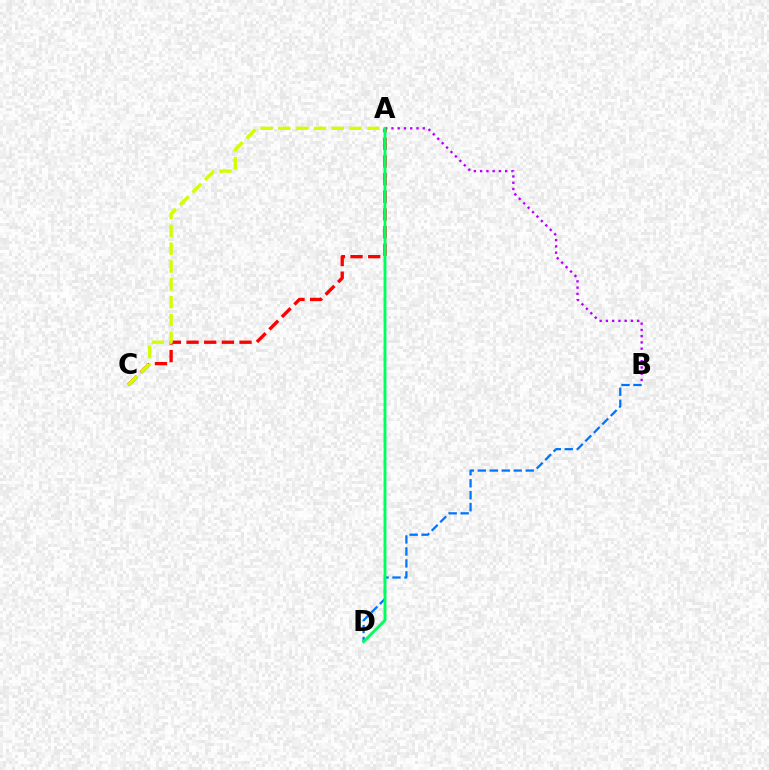{('A', 'B'): [{'color': '#b900ff', 'line_style': 'dotted', 'thickness': 1.7}], ('A', 'C'): [{'color': '#ff0000', 'line_style': 'dashed', 'thickness': 2.4}, {'color': '#d1ff00', 'line_style': 'dashed', 'thickness': 2.42}], ('B', 'D'): [{'color': '#0074ff', 'line_style': 'dashed', 'thickness': 1.63}], ('A', 'D'): [{'color': '#00ff5c', 'line_style': 'solid', 'thickness': 2.08}]}